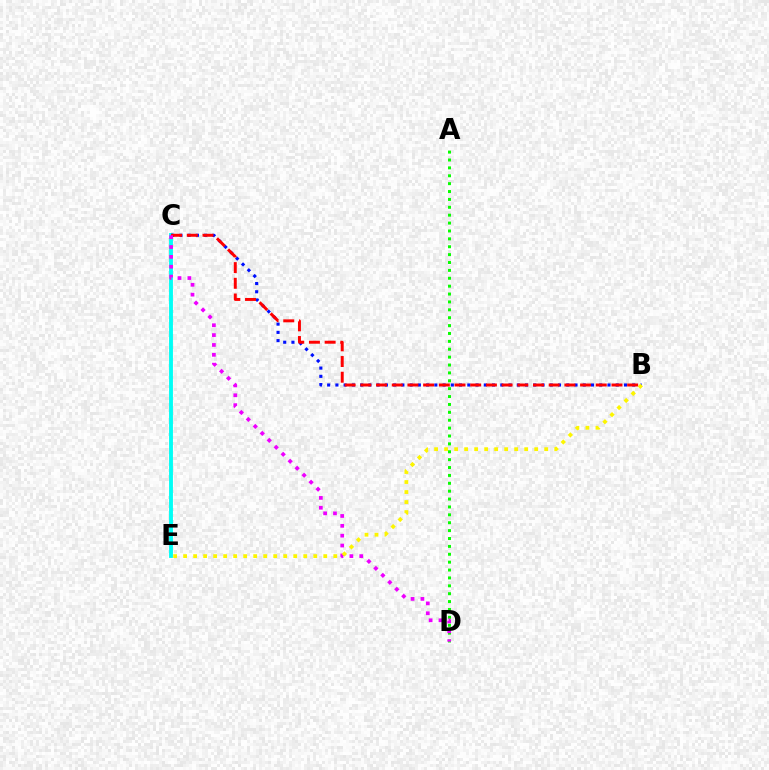{('C', 'E'): [{'color': '#00fff6', 'line_style': 'solid', 'thickness': 2.79}], ('A', 'D'): [{'color': '#08ff00', 'line_style': 'dotted', 'thickness': 2.14}], ('B', 'C'): [{'color': '#0010ff', 'line_style': 'dotted', 'thickness': 2.24}, {'color': '#ff0000', 'line_style': 'dashed', 'thickness': 2.13}], ('C', 'D'): [{'color': '#ee00ff', 'line_style': 'dotted', 'thickness': 2.68}], ('B', 'E'): [{'color': '#fcf500', 'line_style': 'dotted', 'thickness': 2.72}]}